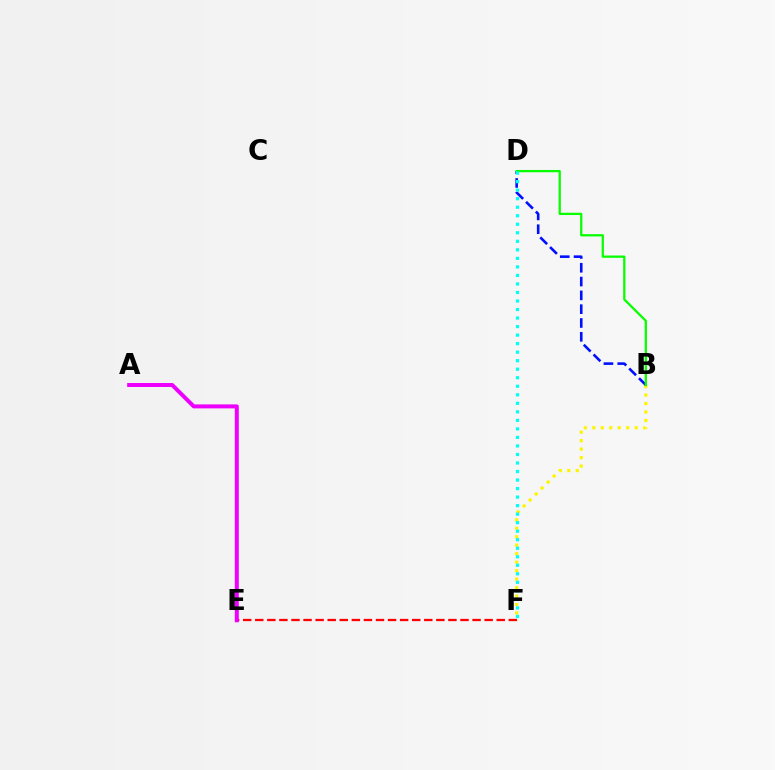{('B', 'F'): [{'color': '#fcf500', 'line_style': 'dotted', 'thickness': 2.3}], ('E', 'F'): [{'color': '#ff0000', 'line_style': 'dashed', 'thickness': 1.64}], ('A', 'E'): [{'color': '#ee00ff', 'line_style': 'solid', 'thickness': 2.87}], ('B', 'D'): [{'color': '#0010ff', 'line_style': 'dashed', 'thickness': 1.88}, {'color': '#08ff00', 'line_style': 'solid', 'thickness': 1.64}], ('D', 'F'): [{'color': '#00fff6', 'line_style': 'dotted', 'thickness': 2.32}]}